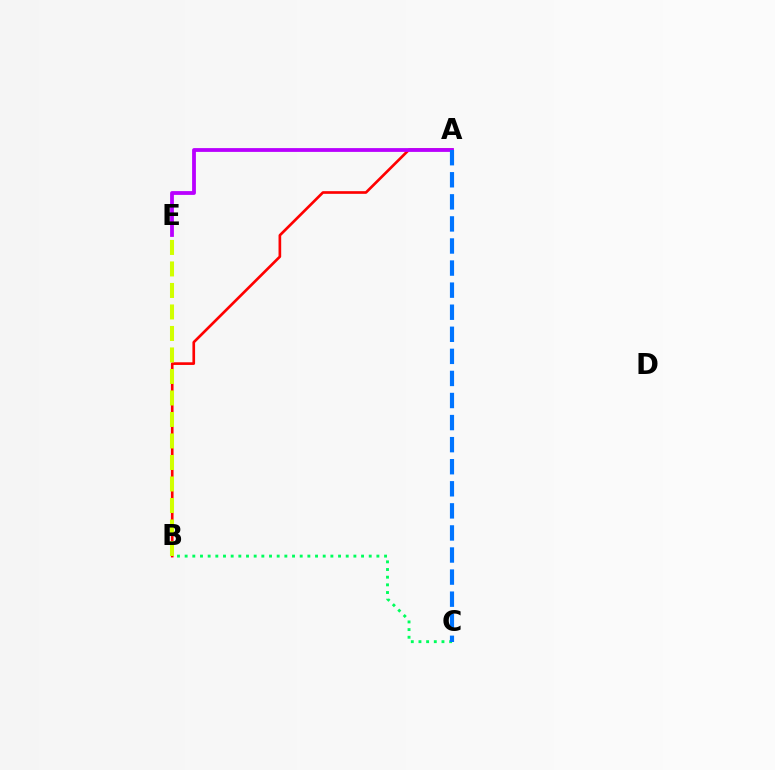{('B', 'C'): [{'color': '#00ff5c', 'line_style': 'dotted', 'thickness': 2.08}], ('A', 'B'): [{'color': '#ff0000', 'line_style': 'solid', 'thickness': 1.92}], ('A', 'E'): [{'color': '#b900ff', 'line_style': 'solid', 'thickness': 2.73}], ('B', 'E'): [{'color': '#d1ff00', 'line_style': 'dashed', 'thickness': 2.92}], ('A', 'C'): [{'color': '#0074ff', 'line_style': 'dashed', 'thickness': 3.0}]}